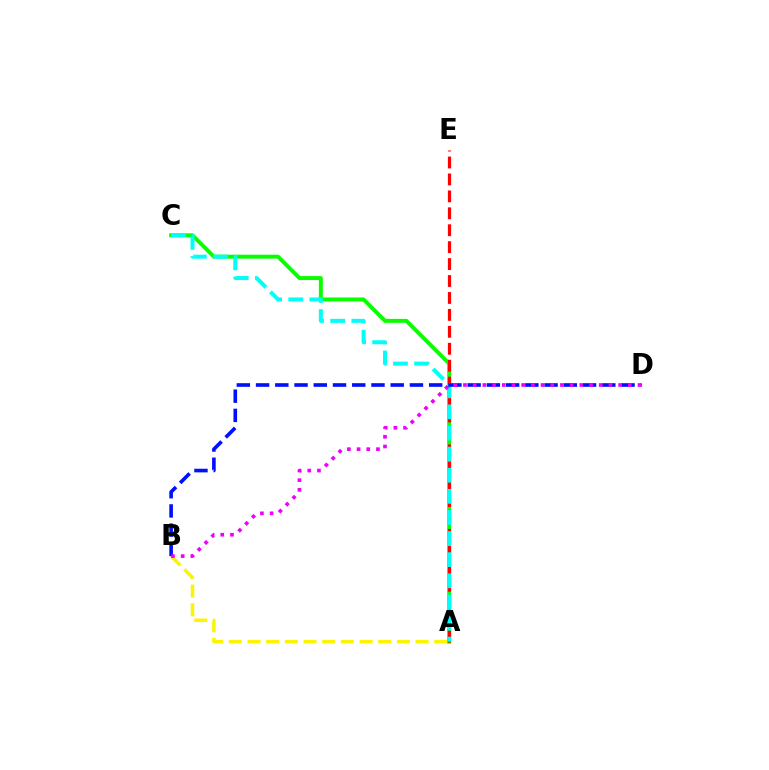{('A', 'B'): [{'color': '#fcf500', 'line_style': 'dashed', 'thickness': 2.54}], ('A', 'C'): [{'color': '#08ff00', 'line_style': 'solid', 'thickness': 2.84}, {'color': '#00fff6', 'line_style': 'dashed', 'thickness': 2.87}], ('A', 'E'): [{'color': '#ff0000', 'line_style': 'dashed', 'thickness': 2.3}], ('B', 'D'): [{'color': '#0010ff', 'line_style': 'dashed', 'thickness': 2.61}, {'color': '#ee00ff', 'line_style': 'dotted', 'thickness': 2.64}]}